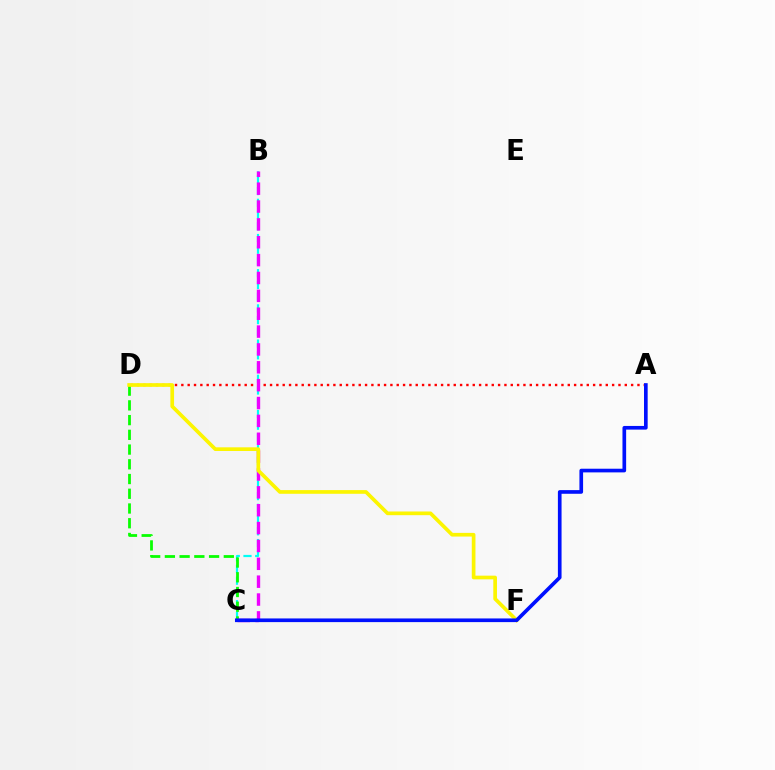{('B', 'C'): [{'color': '#00fff6', 'line_style': 'dashed', 'thickness': 1.59}, {'color': '#ee00ff', 'line_style': 'dashed', 'thickness': 2.43}], ('C', 'D'): [{'color': '#08ff00', 'line_style': 'dashed', 'thickness': 2.0}], ('A', 'D'): [{'color': '#ff0000', 'line_style': 'dotted', 'thickness': 1.72}], ('D', 'F'): [{'color': '#fcf500', 'line_style': 'solid', 'thickness': 2.65}], ('A', 'C'): [{'color': '#0010ff', 'line_style': 'solid', 'thickness': 2.64}]}